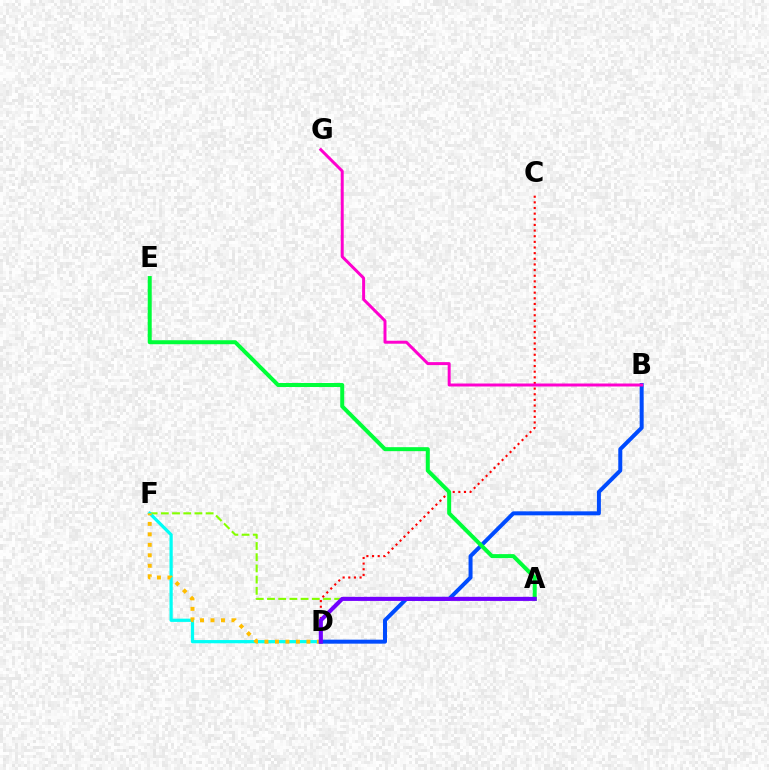{('A', 'F'): [{'color': '#84ff00', 'line_style': 'dashed', 'thickness': 1.52}], ('C', 'D'): [{'color': '#ff0000', 'line_style': 'dotted', 'thickness': 1.53}], ('D', 'F'): [{'color': '#00fff6', 'line_style': 'solid', 'thickness': 2.33}, {'color': '#ffbd00', 'line_style': 'dotted', 'thickness': 2.85}], ('B', 'D'): [{'color': '#004bff', 'line_style': 'solid', 'thickness': 2.87}], ('A', 'E'): [{'color': '#00ff39', 'line_style': 'solid', 'thickness': 2.88}], ('B', 'G'): [{'color': '#ff00cf', 'line_style': 'solid', 'thickness': 2.14}], ('A', 'D'): [{'color': '#7200ff', 'line_style': 'solid', 'thickness': 2.93}]}